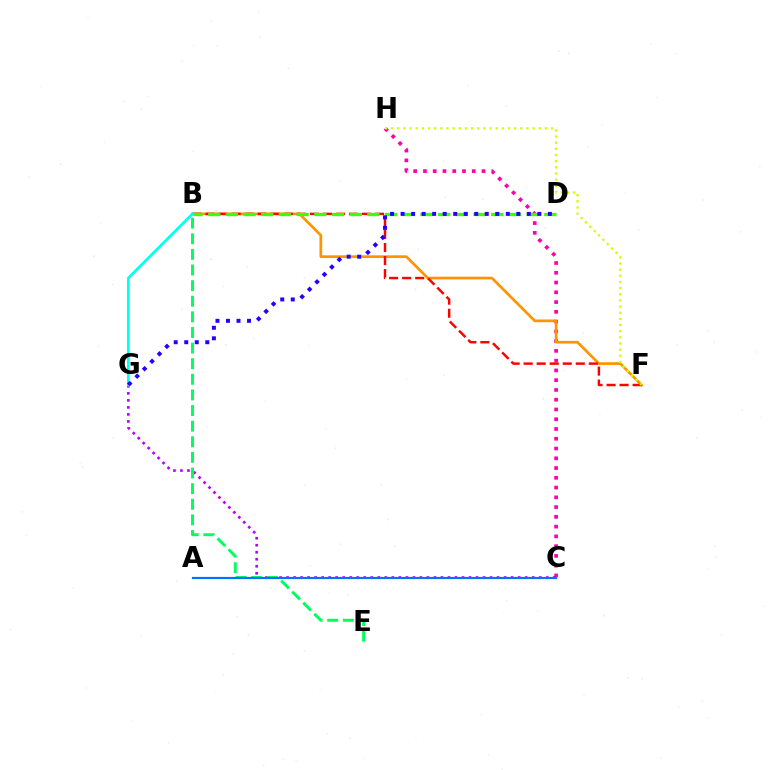{('C', 'H'): [{'color': '#ff00ac', 'line_style': 'dotted', 'thickness': 2.65}], ('C', 'G'): [{'color': '#b900ff', 'line_style': 'dotted', 'thickness': 1.91}], ('B', 'F'): [{'color': '#ff9400', 'line_style': 'solid', 'thickness': 1.94}, {'color': '#ff0000', 'line_style': 'dashed', 'thickness': 1.77}], ('F', 'H'): [{'color': '#d1ff00', 'line_style': 'dotted', 'thickness': 1.67}], ('B', 'E'): [{'color': '#00ff5c', 'line_style': 'dashed', 'thickness': 2.12}], ('B', 'D'): [{'color': '#3dff00', 'line_style': 'dashed', 'thickness': 2.4}], ('A', 'C'): [{'color': '#0074ff', 'line_style': 'solid', 'thickness': 1.57}], ('B', 'G'): [{'color': '#00fff6', 'line_style': 'solid', 'thickness': 1.97}], ('D', 'G'): [{'color': '#2500ff', 'line_style': 'dotted', 'thickness': 2.86}]}